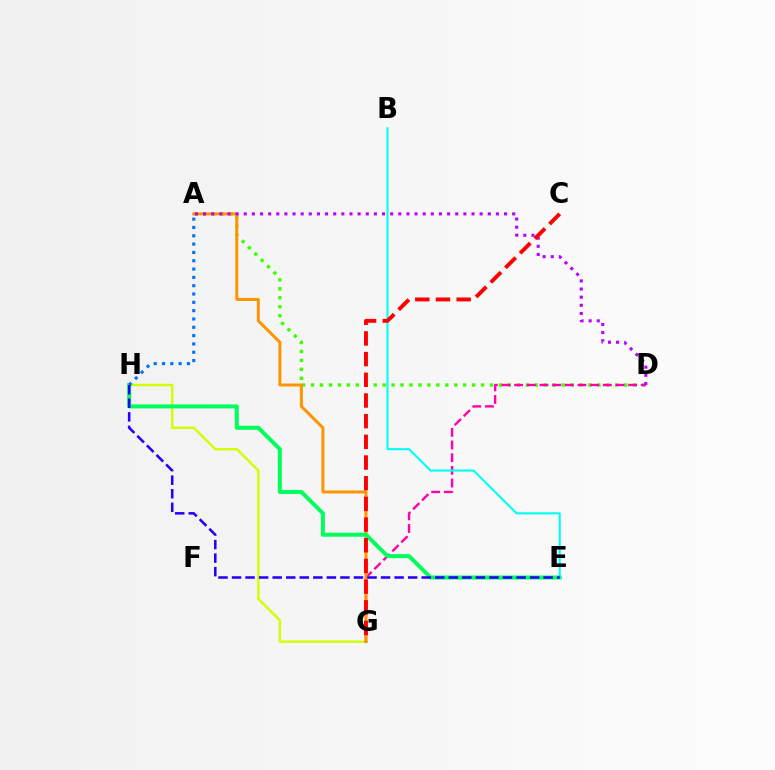{('A', 'D'): [{'color': '#3dff00', 'line_style': 'dotted', 'thickness': 2.43}, {'color': '#b900ff', 'line_style': 'dotted', 'thickness': 2.21}], ('D', 'G'): [{'color': '#ff00ac', 'line_style': 'dashed', 'thickness': 1.72}], ('G', 'H'): [{'color': '#d1ff00', 'line_style': 'solid', 'thickness': 1.74}], ('A', 'G'): [{'color': '#ff9400', 'line_style': 'solid', 'thickness': 2.16}], ('E', 'H'): [{'color': '#00ff5c', 'line_style': 'solid', 'thickness': 2.88}, {'color': '#2500ff', 'line_style': 'dashed', 'thickness': 1.84}], ('B', 'E'): [{'color': '#00fff6', 'line_style': 'solid', 'thickness': 1.51}], ('C', 'G'): [{'color': '#ff0000', 'line_style': 'dashed', 'thickness': 2.81}], ('A', 'H'): [{'color': '#0074ff', 'line_style': 'dotted', 'thickness': 2.26}]}